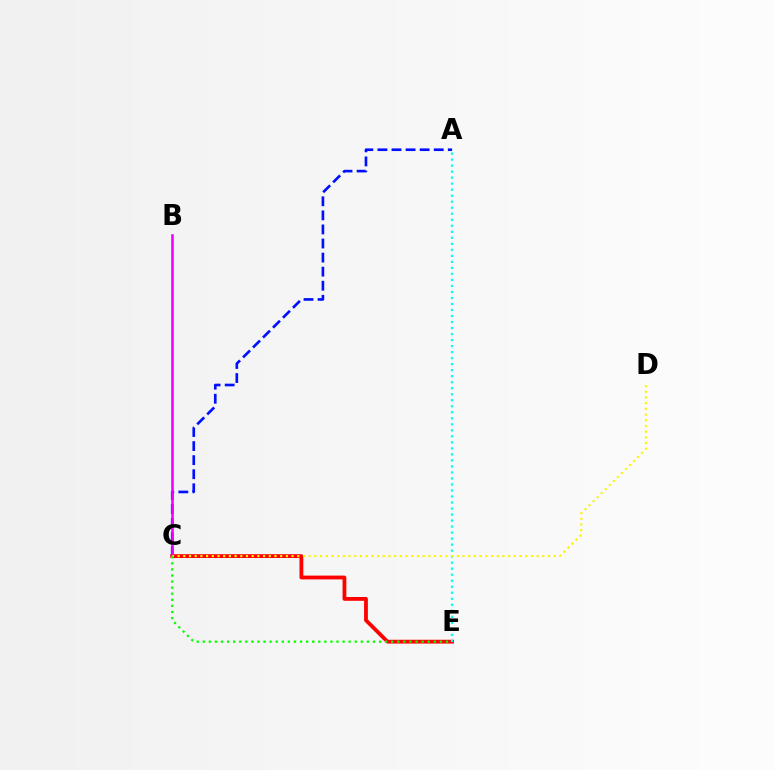{('C', 'E'): [{'color': '#ff0000', 'line_style': 'solid', 'thickness': 2.74}, {'color': '#08ff00', 'line_style': 'dotted', 'thickness': 1.65}], ('A', 'C'): [{'color': '#0010ff', 'line_style': 'dashed', 'thickness': 1.91}], ('A', 'E'): [{'color': '#00fff6', 'line_style': 'dotted', 'thickness': 1.63}], ('B', 'C'): [{'color': '#ee00ff', 'line_style': 'solid', 'thickness': 1.84}], ('C', 'D'): [{'color': '#fcf500', 'line_style': 'dotted', 'thickness': 1.55}]}